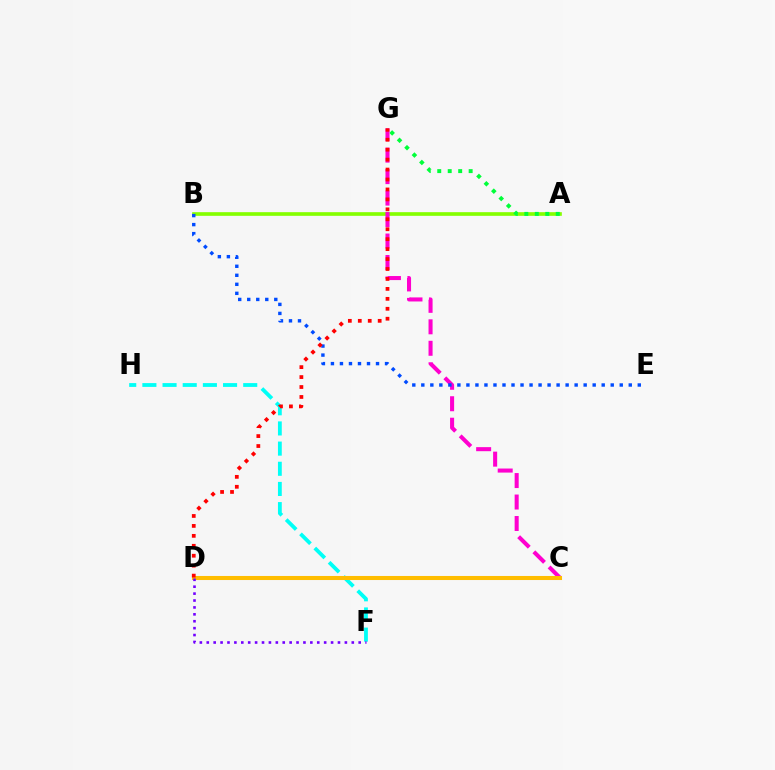{('A', 'B'): [{'color': '#84ff00', 'line_style': 'solid', 'thickness': 2.63}], ('A', 'G'): [{'color': '#00ff39', 'line_style': 'dotted', 'thickness': 2.85}], ('C', 'G'): [{'color': '#ff00cf', 'line_style': 'dashed', 'thickness': 2.92}], ('F', 'H'): [{'color': '#00fff6', 'line_style': 'dashed', 'thickness': 2.74}], ('B', 'E'): [{'color': '#004bff', 'line_style': 'dotted', 'thickness': 2.45}], ('C', 'D'): [{'color': '#ffbd00', 'line_style': 'solid', 'thickness': 2.92}], ('D', 'G'): [{'color': '#ff0000', 'line_style': 'dotted', 'thickness': 2.7}], ('D', 'F'): [{'color': '#7200ff', 'line_style': 'dotted', 'thickness': 1.88}]}